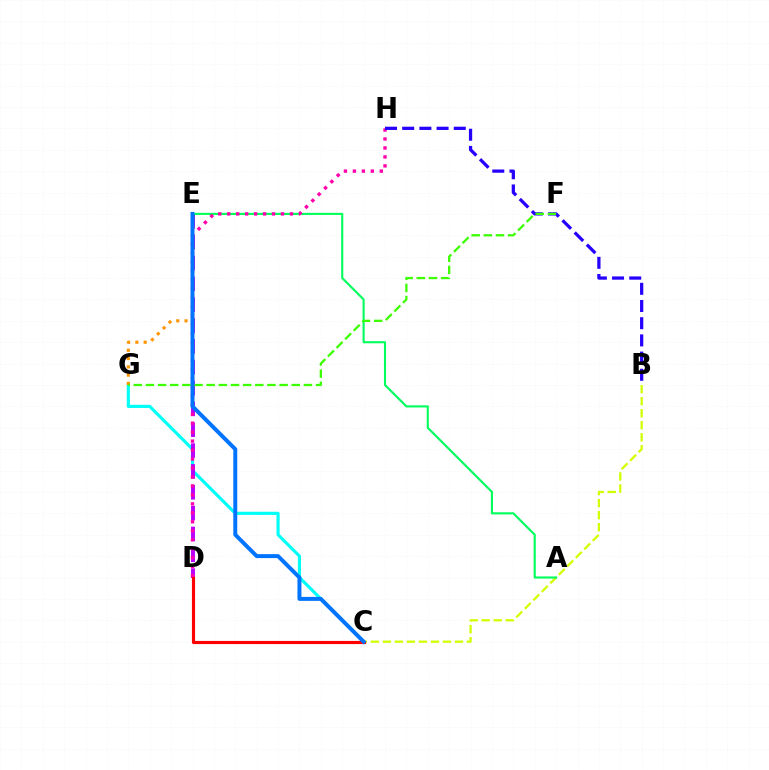{('C', 'G'): [{'color': '#00fff6', 'line_style': 'solid', 'thickness': 2.27}], ('D', 'E'): [{'color': '#b900ff', 'line_style': 'dashed', 'thickness': 2.83}], ('B', 'C'): [{'color': '#d1ff00', 'line_style': 'dashed', 'thickness': 1.63}], ('A', 'E'): [{'color': '#00ff5c', 'line_style': 'solid', 'thickness': 1.52}], ('D', 'H'): [{'color': '#ff00ac', 'line_style': 'dotted', 'thickness': 2.43}], ('B', 'H'): [{'color': '#2500ff', 'line_style': 'dashed', 'thickness': 2.34}], ('E', 'G'): [{'color': '#ff9400', 'line_style': 'dotted', 'thickness': 2.25}], ('C', 'D'): [{'color': '#ff0000', 'line_style': 'solid', 'thickness': 2.27}], ('F', 'G'): [{'color': '#3dff00', 'line_style': 'dashed', 'thickness': 1.65}], ('C', 'E'): [{'color': '#0074ff', 'line_style': 'solid', 'thickness': 2.85}]}